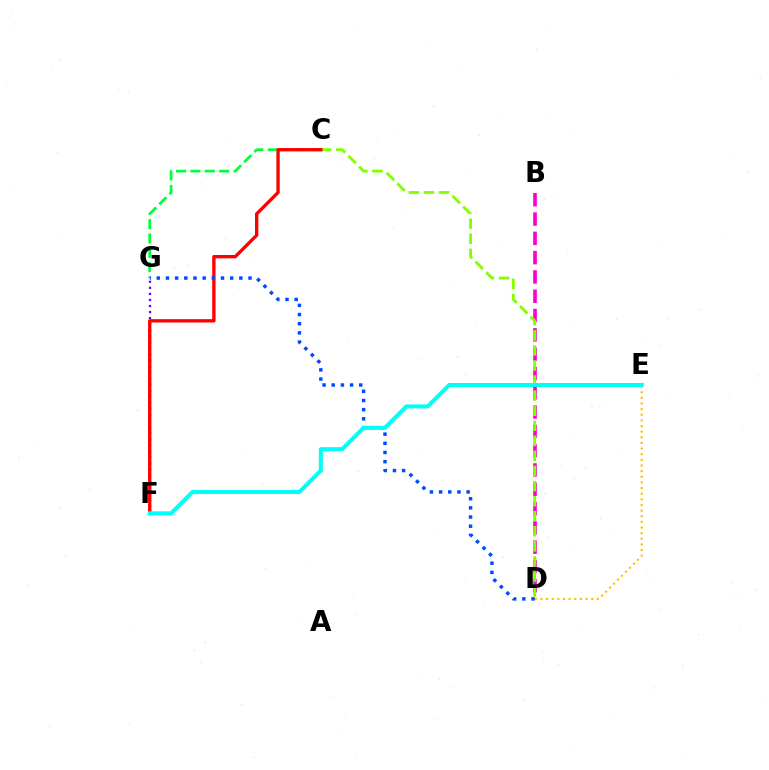{('F', 'G'): [{'color': '#7200ff', 'line_style': 'dotted', 'thickness': 1.65}], ('C', 'G'): [{'color': '#00ff39', 'line_style': 'dashed', 'thickness': 1.95}], ('B', 'D'): [{'color': '#ff00cf', 'line_style': 'dashed', 'thickness': 2.62}], ('C', 'D'): [{'color': '#84ff00', 'line_style': 'dashed', 'thickness': 2.05}], ('D', 'E'): [{'color': '#ffbd00', 'line_style': 'dotted', 'thickness': 1.53}], ('C', 'F'): [{'color': '#ff0000', 'line_style': 'solid', 'thickness': 2.41}], ('D', 'G'): [{'color': '#004bff', 'line_style': 'dotted', 'thickness': 2.49}], ('E', 'F'): [{'color': '#00fff6', 'line_style': 'solid', 'thickness': 2.92}]}